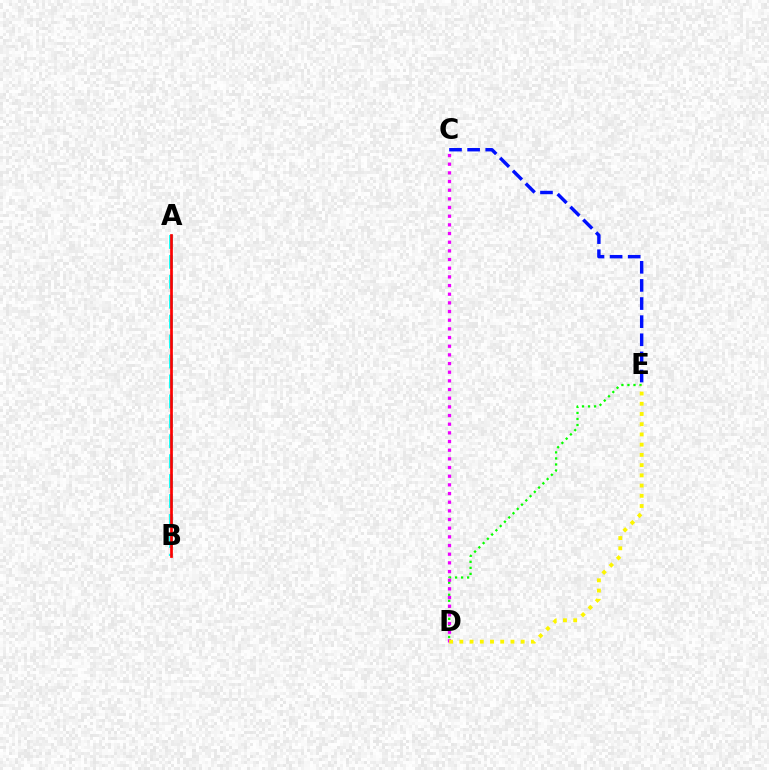{('A', 'B'): [{'color': '#00fff6', 'line_style': 'dashed', 'thickness': 2.71}, {'color': '#ff0000', 'line_style': 'solid', 'thickness': 1.95}], ('D', 'E'): [{'color': '#08ff00', 'line_style': 'dotted', 'thickness': 1.64}, {'color': '#fcf500', 'line_style': 'dotted', 'thickness': 2.78}], ('C', 'E'): [{'color': '#0010ff', 'line_style': 'dashed', 'thickness': 2.46}], ('C', 'D'): [{'color': '#ee00ff', 'line_style': 'dotted', 'thickness': 2.35}]}